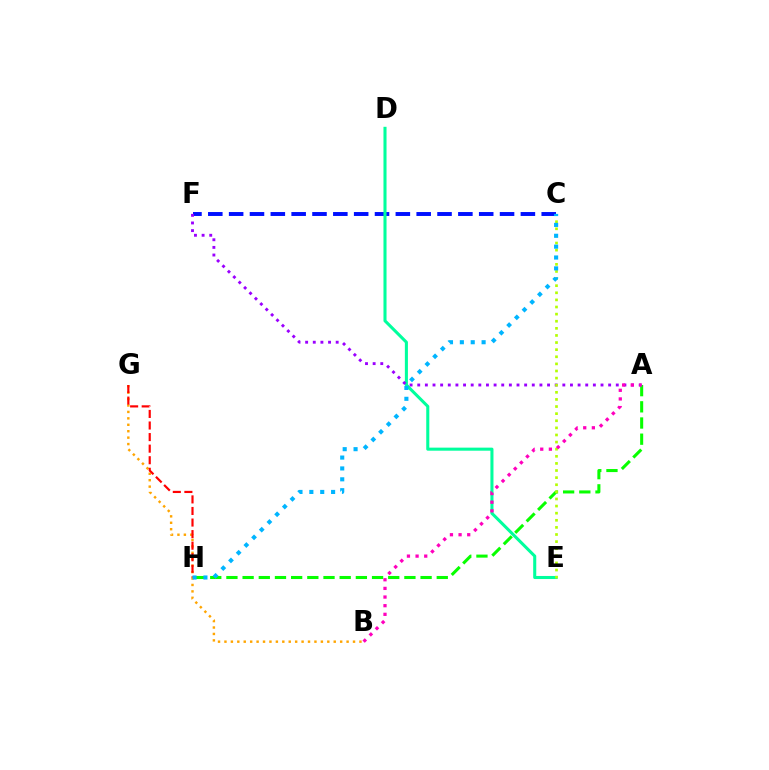{('C', 'F'): [{'color': '#0010ff', 'line_style': 'dashed', 'thickness': 2.83}], ('B', 'G'): [{'color': '#ffa500', 'line_style': 'dotted', 'thickness': 1.75}], ('D', 'E'): [{'color': '#00ff9d', 'line_style': 'solid', 'thickness': 2.2}], ('A', 'H'): [{'color': '#08ff00', 'line_style': 'dashed', 'thickness': 2.2}], ('G', 'H'): [{'color': '#ff0000', 'line_style': 'dashed', 'thickness': 1.57}], ('A', 'F'): [{'color': '#9b00ff', 'line_style': 'dotted', 'thickness': 2.07}], ('C', 'E'): [{'color': '#b3ff00', 'line_style': 'dotted', 'thickness': 1.93}], ('A', 'B'): [{'color': '#ff00bd', 'line_style': 'dotted', 'thickness': 2.35}], ('C', 'H'): [{'color': '#00b5ff', 'line_style': 'dotted', 'thickness': 2.95}]}